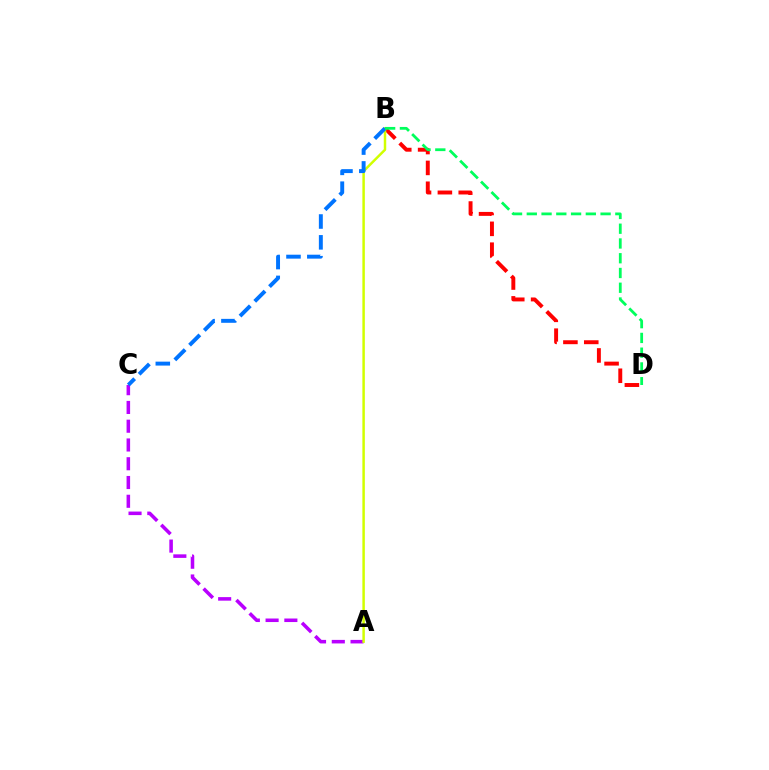{('B', 'D'): [{'color': '#ff0000', 'line_style': 'dashed', 'thickness': 2.83}, {'color': '#00ff5c', 'line_style': 'dashed', 'thickness': 2.0}], ('A', 'C'): [{'color': '#b900ff', 'line_style': 'dashed', 'thickness': 2.55}], ('A', 'B'): [{'color': '#d1ff00', 'line_style': 'solid', 'thickness': 1.78}], ('B', 'C'): [{'color': '#0074ff', 'line_style': 'dashed', 'thickness': 2.83}]}